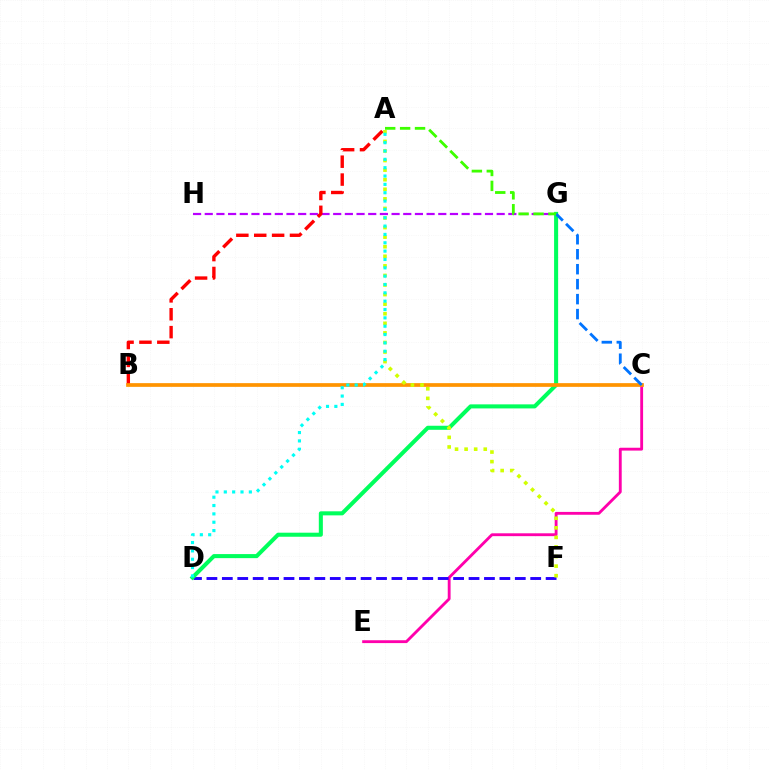{('G', 'H'): [{'color': '#b900ff', 'line_style': 'dashed', 'thickness': 1.59}], ('C', 'E'): [{'color': '#ff00ac', 'line_style': 'solid', 'thickness': 2.05}], ('D', 'F'): [{'color': '#2500ff', 'line_style': 'dashed', 'thickness': 2.09}], ('A', 'B'): [{'color': '#ff0000', 'line_style': 'dashed', 'thickness': 2.43}], ('D', 'G'): [{'color': '#00ff5c', 'line_style': 'solid', 'thickness': 2.92}], ('B', 'C'): [{'color': '#ff9400', 'line_style': 'solid', 'thickness': 2.67}], ('A', 'F'): [{'color': '#d1ff00', 'line_style': 'dotted', 'thickness': 2.6}], ('C', 'G'): [{'color': '#0074ff', 'line_style': 'dashed', 'thickness': 2.03}], ('A', 'D'): [{'color': '#00fff6', 'line_style': 'dotted', 'thickness': 2.27}], ('A', 'G'): [{'color': '#3dff00', 'line_style': 'dashed', 'thickness': 2.03}]}